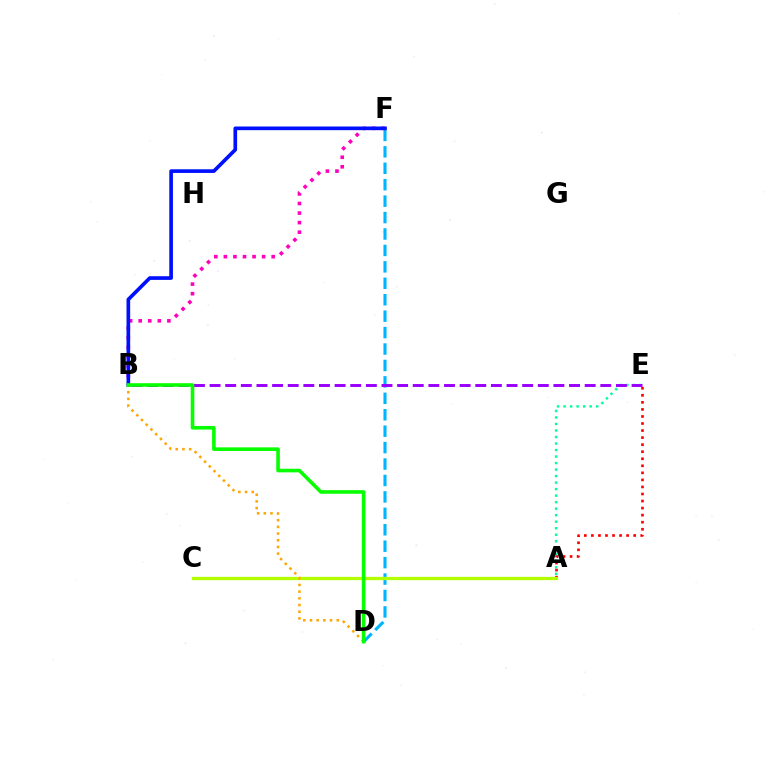{('A', 'E'): [{'color': '#00ff9d', 'line_style': 'dotted', 'thickness': 1.77}, {'color': '#ff0000', 'line_style': 'dotted', 'thickness': 1.92}], ('D', 'F'): [{'color': '#00b5ff', 'line_style': 'dashed', 'thickness': 2.23}], ('B', 'F'): [{'color': '#ff00bd', 'line_style': 'dotted', 'thickness': 2.6}, {'color': '#0010ff', 'line_style': 'solid', 'thickness': 2.64}], ('A', 'C'): [{'color': '#b3ff00', 'line_style': 'solid', 'thickness': 2.36}], ('B', 'E'): [{'color': '#9b00ff', 'line_style': 'dashed', 'thickness': 2.12}], ('B', 'D'): [{'color': '#ffa500', 'line_style': 'dotted', 'thickness': 1.82}, {'color': '#08ff00', 'line_style': 'solid', 'thickness': 2.6}]}